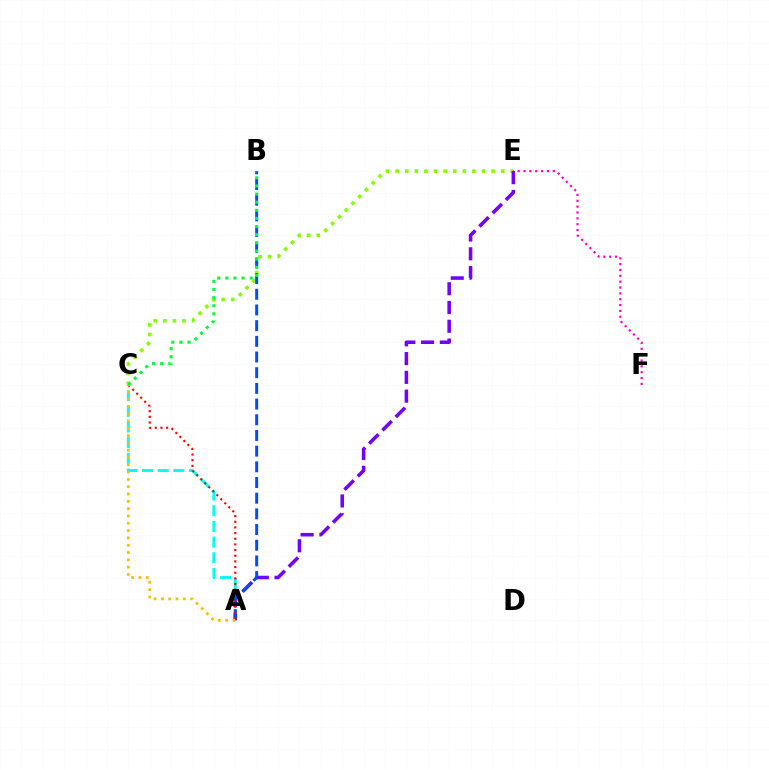{('C', 'E'): [{'color': '#84ff00', 'line_style': 'dotted', 'thickness': 2.61}], ('A', 'C'): [{'color': '#00fff6', 'line_style': 'dashed', 'thickness': 2.13}, {'color': '#ff0000', 'line_style': 'dotted', 'thickness': 1.54}, {'color': '#ffbd00', 'line_style': 'dotted', 'thickness': 1.99}], ('E', 'F'): [{'color': '#ff00cf', 'line_style': 'dotted', 'thickness': 1.59}], ('A', 'E'): [{'color': '#7200ff', 'line_style': 'dashed', 'thickness': 2.55}], ('A', 'B'): [{'color': '#004bff', 'line_style': 'dashed', 'thickness': 2.13}], ('B', 'C'): [{'color': '#00ff39', 'line_style': 'dotted', 'thickness': 2.21}]}